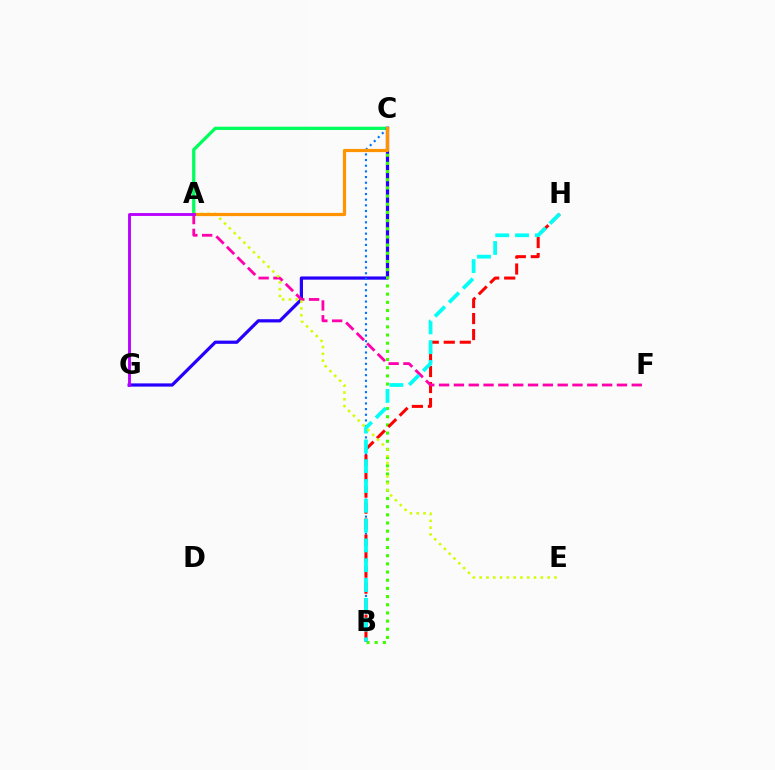{('A', 'C'): [{'color': '#00ff5c', 'line_style': 'solid', 'thickness': 2.35}, {'color': '#ff9400', 'line_style': 'solid', 'thickness': 2.31}], ('C', 'G'): [{'color': '#2500ff', 'line_style': 'solid', 'thickness': 2.32}], ('B', 'C'): [{'color': '#0074ff', 'line_style': 'dotted', 'thickness': 1.54}, {'color': '#3dff00', 'line_style': 'dotted', 'thickness': 2.22}], ('B', 'H'): [{'color': '#ff0000', 'line_style': 'dashed', 'thickness': 2.17}, {'color': '#00fff6', 'line_style': 'dashed', 'thickness': 2.69}], ('A', 'F'): [{'color': '#ff00ac', 'line_style': 'dashed', 'thickness': 2.01}], ('A', 'E'): [{'color': '#d1ff00', 'line_style': 'dotted', 'thickness': 1.85}], ('A', 'G'): [{'color': '#b900ff', 'line_style': 'solid', 'thickness': 2.07}]}